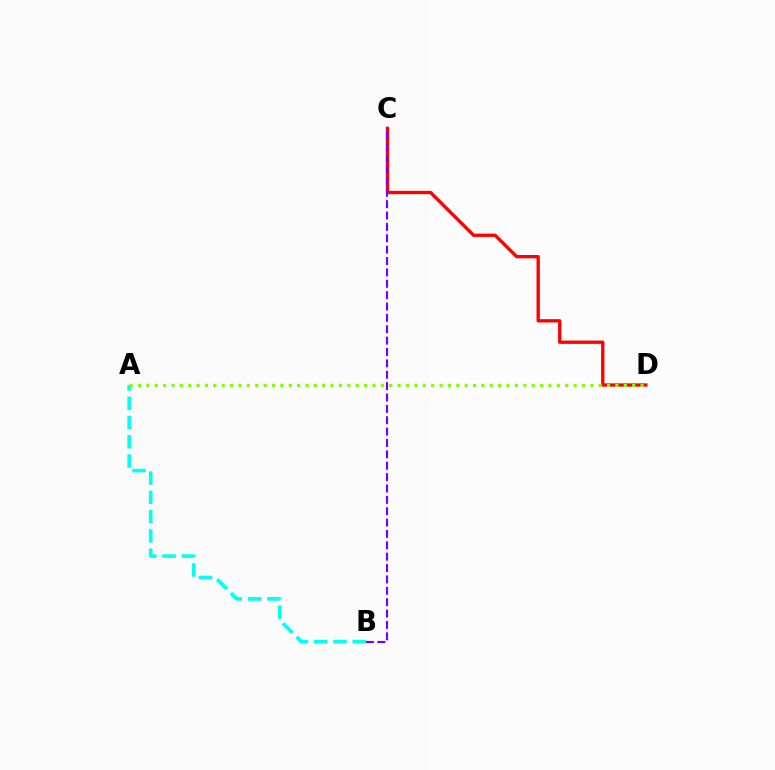{('C', 'D'): [{'color': '#ff0000', 'line_style': 'solid', 'thickness': 2.39}], ('B', 'C'): [{'color': '#7200ff', 'line_style': 'dashed', 'thickness': 1.54}], ('A', 'B'): [{'color': '#00fff6', 'line_style': 'dashed', 'thickness': 2.62}], ('A', 'D'): [{'color': '#84ff00', 'line_style': 'dotted', 'thickness': 2.28}]}